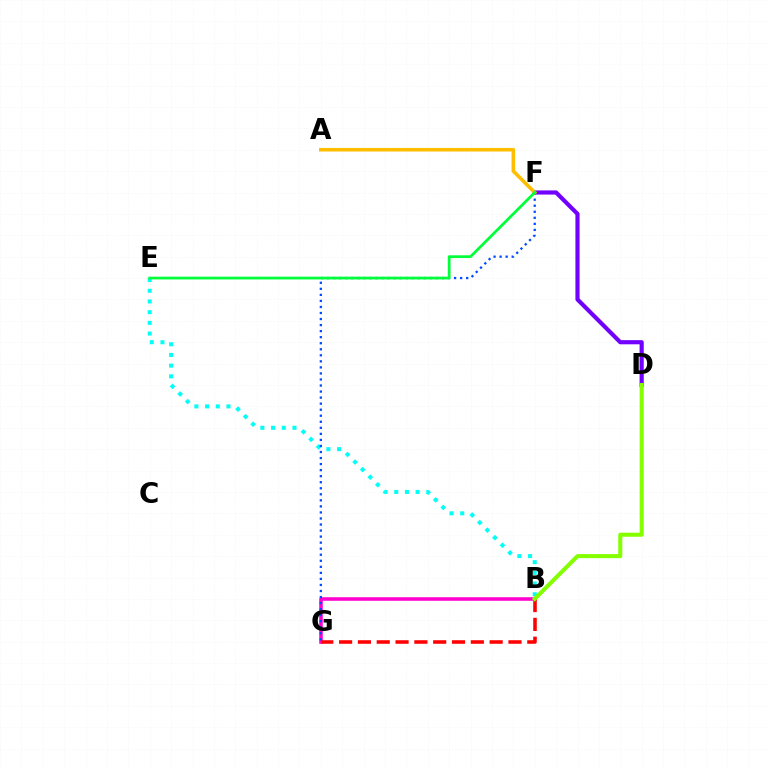{('B', 'G'): [{'color': '#ff00cf', 'line_style': 'solid', 'thickness': 2.56}, {'color': '#ff0000', 'line_style': 'dashed', 'thickness': 2.56}], ('B', 'E'): [{'color': '#00fff6', 'line_style': 'dotted', 'thickness': 2.91}], ('F', 'G'): [{'color': '#004bff', 'line_style': 'dotted', 'thickness': 1.64}], ('D', 'F'): [{'color': '#7200ff', 'line_style': 'solid', 'thickness': 3.0}], ('A', 'F'): [{'color': '#ffbd00', 'line_style': 'solid', 'thickness': 2.57}], ('E', 'F'): [{'color': '#00ff39', 'line_style': 'solid', 'thickness': 1.98}], ('B', 'D'): [{'color': '#84ff00', 'line_style': 'solid', 'thickness': 2.92}]}